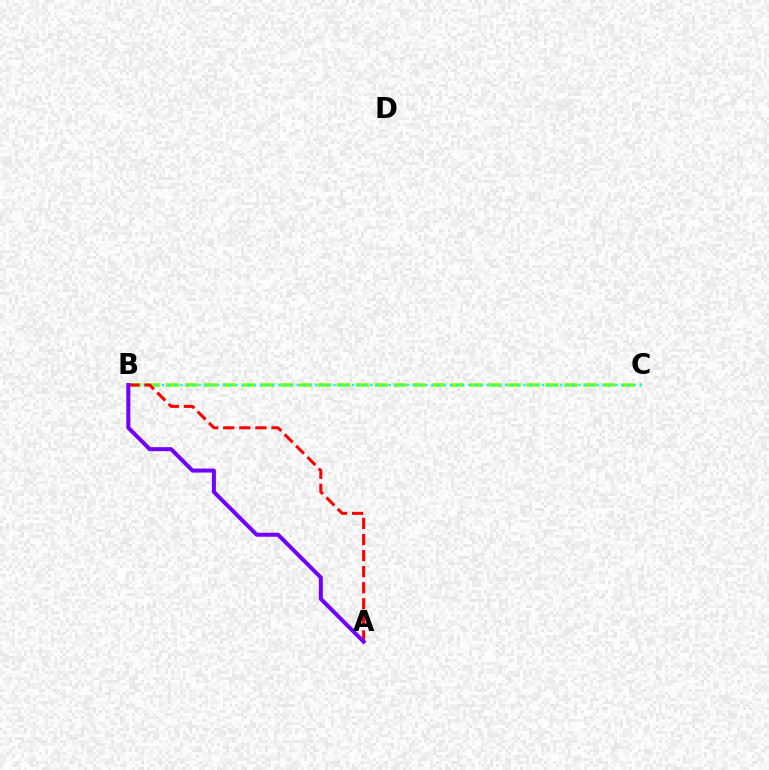{('B', 'C'): [{'color': '#84ff00', 'line_style': 'dashed', 'thickness': 2.58}, {'color': '#00fff6', 'line_style': 'dotted', 'thickness': 1.66}], ('A', 'B'): [{'color': '#ff0000', 'line_style': 'dashed', 'thickness': 2.18}, {'color': '#7200ff', 'line_style': 'solid', 'thickness': 2.89}]}